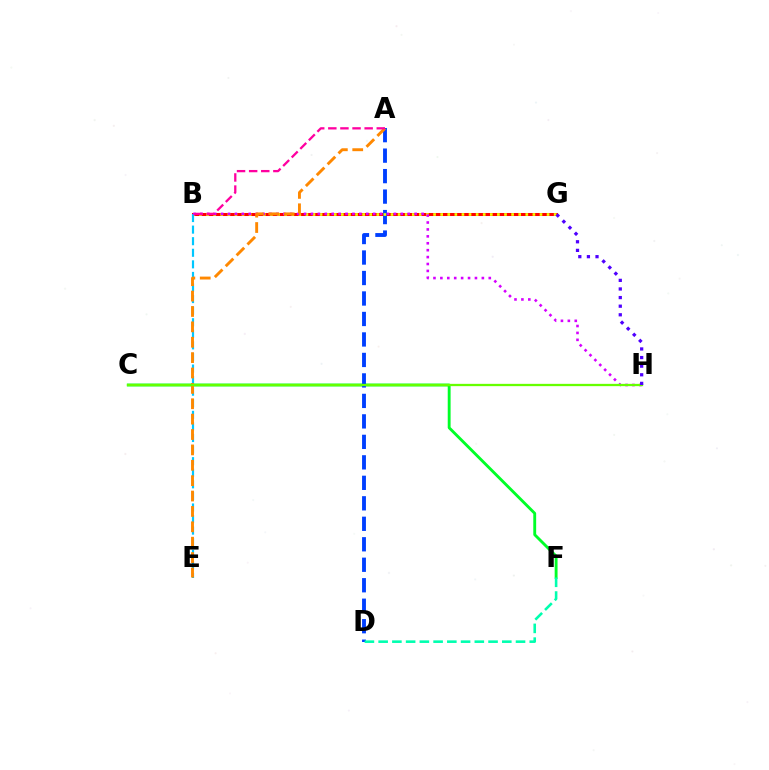{('C', 'F'): [{'color': '#00ff27', 'line_style': 'solid', 'thickness': 2.07}], ('B', 'G'): [{'color': '#ff0000', 'line_style': 'solid', 'thickness': 2.18}, {'color': '#eeff00', 'line_style': 'dotted', 'thickness': 1.93}], ('A', 'D'): [{'color': '#003fff', 'line_style': 'dashed', 'thickness': 2.78}], ('B', 'E'): [{'color': '#00c7ff', 'line_style': 'dashed', 'thickness': 1.57}], ('B', 'H'): [{'color': '#d600ff', 'line_style': 'dotted', 'thickness': 1.88}], ('A', 'E'): [{'color': '#ff8800', 'line_style': 'dashed', 'thickness': 2.09}], ('C', 'H'): [{'color': '#66ff00', 'line_style': 'solid', 'thickness': 1.65}], ('D', 'F'): [{'color': '#00ffaf', 'line_style': 'dashed', 'thickness': 1.87}], ('G', 'H'): [{'color': '#4f00ff', 'line_style': 'dotted', 'thickness': 2.34}], ('A', 'B'): [{'color': '#ff00a0', 'line_style': 'dashed', 'thickness': 1.65}]}